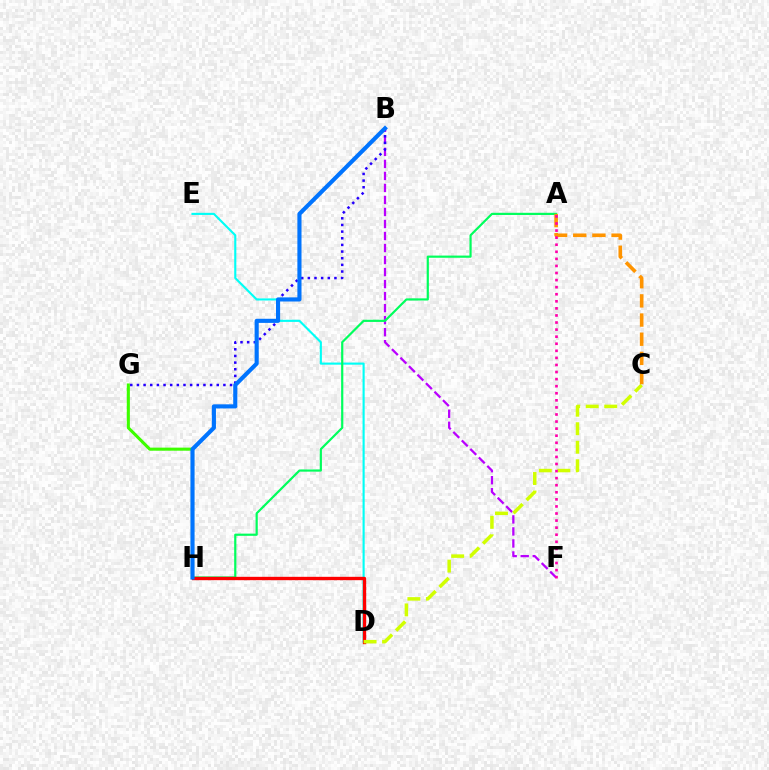{('B', 'F'): [{'color': '#b900ff', 'line_style': 'dashed', 'thickness': 1.63}], ('B', 'G'): [{'color': '#2500ff', 'line_style': 'dotted', 'thickness': 1.81}], ('D', 'E'): [{'color': '#00fff6', 'line_style': 'solid', 'thickness': 1.53}], ('A', 'H'): [{'color': '#00ff5c', 'line_style': 'solid', 'thickness': 1.58}], ('G', 'H'): [{'color': '#3dff00', 'line_style': 'solid', 'thickness': 2.21}], ('D', 'H'): [{'color': '#ff0000', 'line_style': 'solid', 'thickness': 2.42}], ('C', 'D'): [{'color': '#d1ff00', 'line_style': 'dashed', 'thickness': 2.51}], ('A', 'C'): [{'color': '#ff9400', 'line_style': 'dashed', 'thickness': 2.6}], ('B', 'H'): [{'color': '#0074ff', 'line_style': 'solid', 'thickness': 2.97}], ('A', 'F'): [{'color': '#ff00ac', 'line_style': 'dotted', 'thickness': 1.92}]}